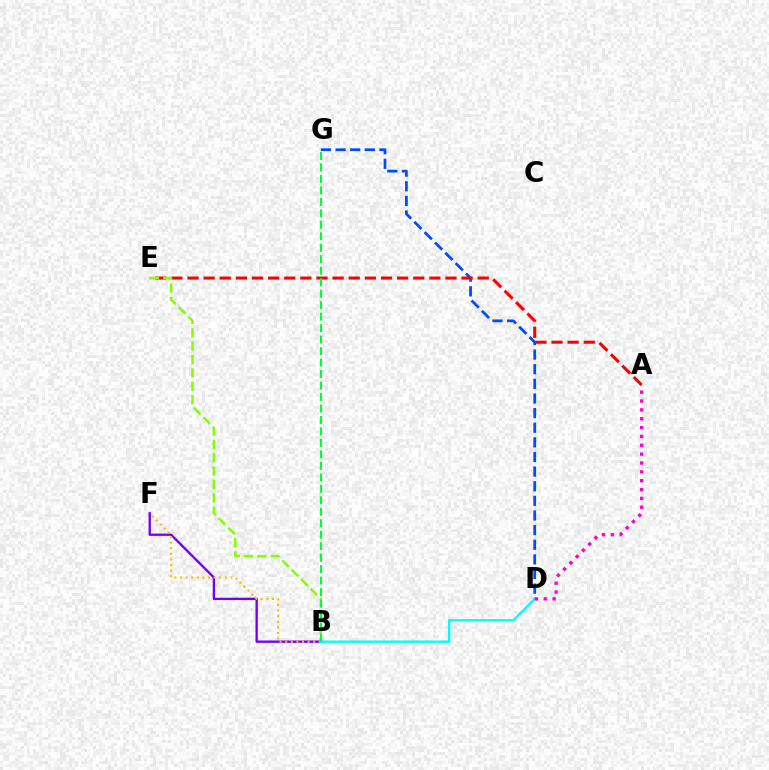{('D', 'G'): [{'color': '#004bff', 'line_style': 'dashed', 'thickness': 1.99}], ('A', 'E'): [{'color': '#ff0000', 'line_style': 'dashed', 'thickness': 2.19}], ('B', 'E'): [{'color': '#84ff00', 'line_style': 'dashed', 'thickness': 1.82}], ('B', 'G'): [{'color': '#00ff39', 'line_style': 'dashed', 'thickness': 1.56}], ('B', 'F'): [{'color': '#7200ff', 'line_style': 'solid', 'thickness': 1.69}, {'color': '#ffbd00', 'line_style': 'dotted', 'thickness': 1.52}], ('B', 'D'): [{'color': '#00fff6', 'line_style': 'solid', 'thickness': 1.69}], ('A', 'D'): [{'color': '#ff00cf', 'line_style': 'dotted', 'thickness': 2.4}]}